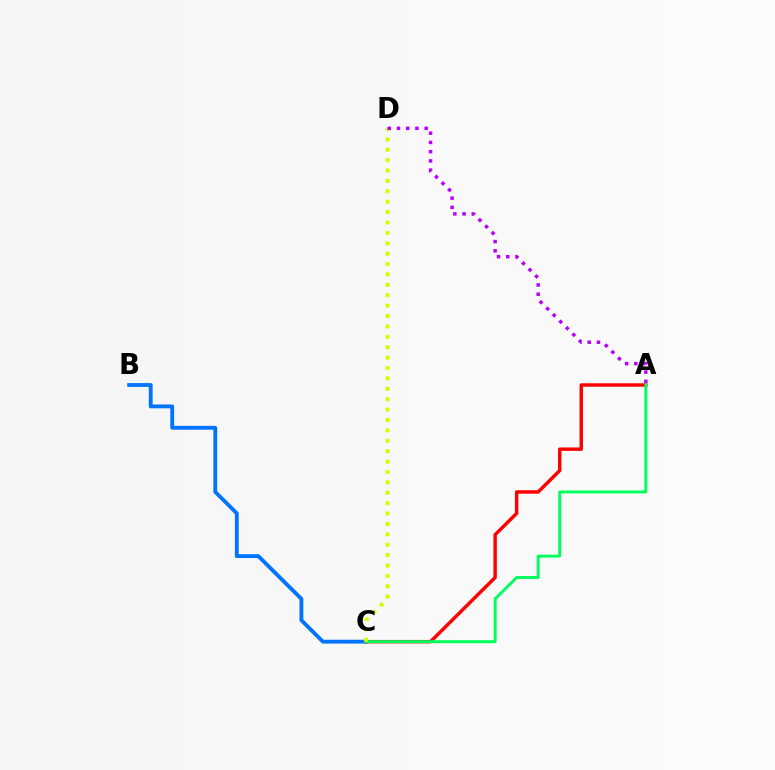{('B', 'C'): [{'color': '#0074ff', 'line_style': 'solid', 'thickness': 2.77}], ('A', 'C'): [{'color': '#ff0000', 'line_style': 'solid', 'thickness': 2.48}, {'color': '#00ff5c', 'line_style': 'solid', 'thickness': 2.11}], ('C', 'D'): [{'color': '#d1ff00', 'line_style': 'dotted', 'thickness': 2.82}], ('A', 'D'): [{'color': '#b900ff', 'line_style': 'dotted', 'thickness': 2.51}]}